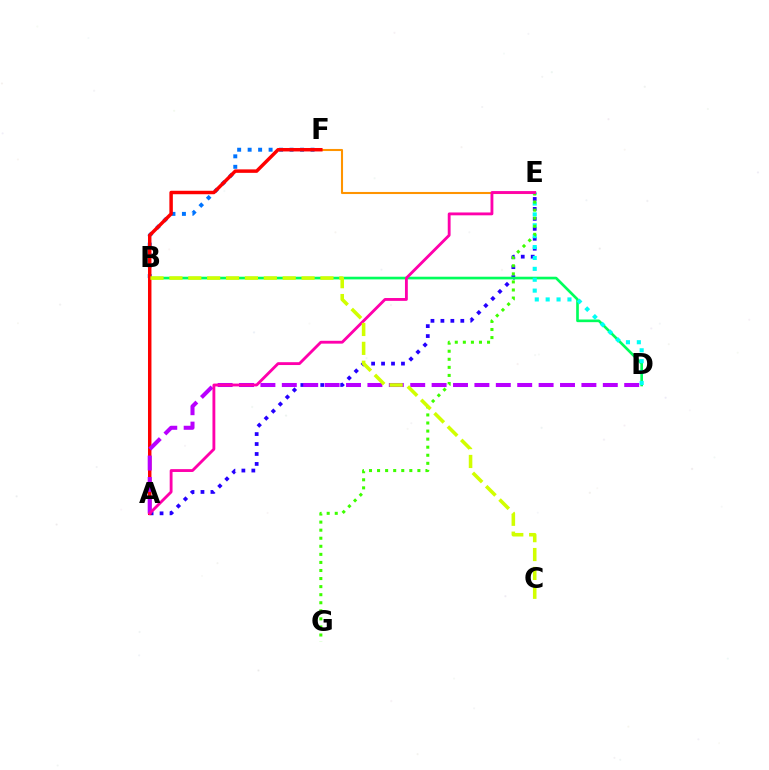{('A', 'E'): [{'color': '#2500ff', 'line_style': 'dotted', 'thickness': 2.7}, {'color': '#ff00ac', 'line_style': 'solid', 'thickness': 2.05}], ('B', 'D'): [{'color': '#00ff5c', 'line_style': 'solid', 'thickness': 1.92}], ('E', 'F'): [{'color': '#ff9400', 'line_style': 'solid', 'thickness': 1.5}], ('D', 'E'): [{'color': '#00fff6', 'line_style': 'dotted', 'thickness': 2.96}], ('E', 'G'): [{'color': '#3dff00', 'line_style': 'dotted', 'thickness': 2.19}], ('B', 'F'): [{'color': '#0074ff', 'line_style': 'dotted', 'thickness': 2.85}], ('A', 'F'): [{'color': '#ff0000', 'line_style': 'solid', 'thickness': 2.49}], ('A', 'D'): [{'color': '#b900ff', 'line_style': 'dashed', 'thickness': 2.91}], ('B', 'C'): [{'color': '#d1ff00', 'line_style': 'dashed', 'thickness': 2.57}]}